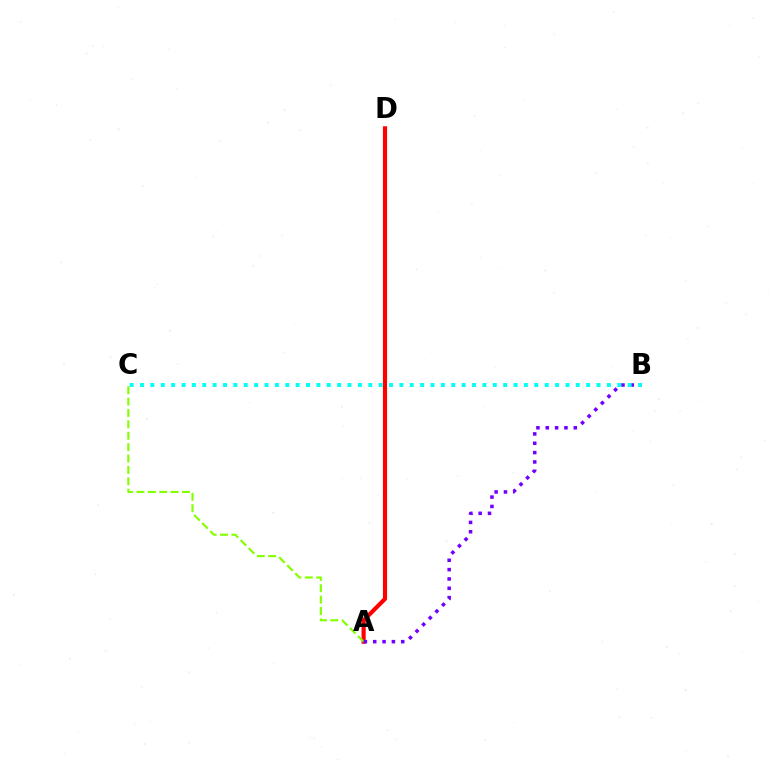{('A', 'D'): [{'color': '#ff0000', 'line_style': 'solid', 'thickness': 2.99}], ('A', 'C'): [{'color': '#84ff00', 'line_style': 'dashed', 'thickness': 1.55}], ('A', 'B'): [{'color': '#7200ff', 'line_style': 'dotted', 'thickness': 2.54}], ('B', 'C'): [{'color': '#00fff6', 'line_style': 'dotted', 'thickness': 2.82}]}